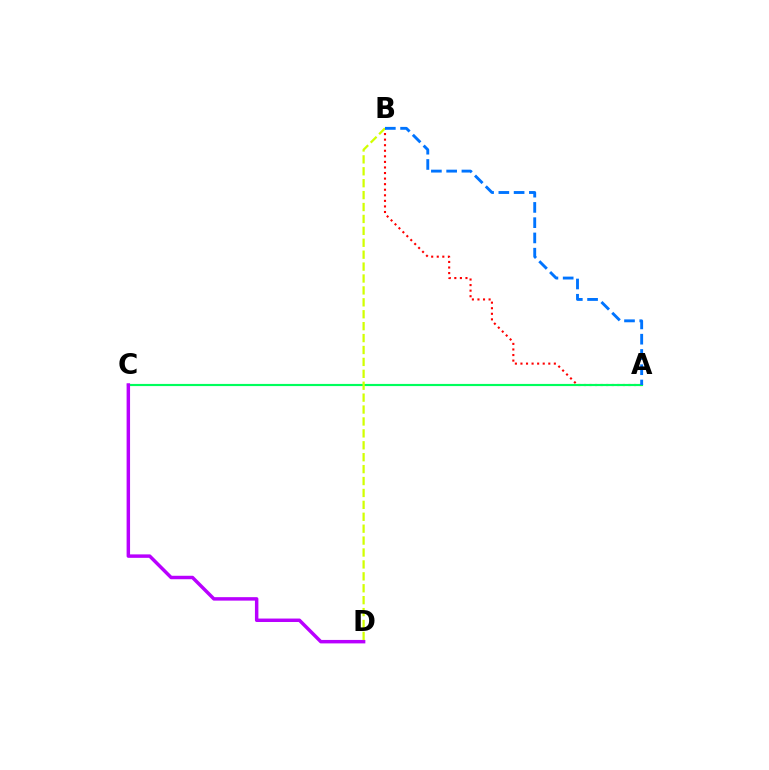{('A', 'B'): [{'color': '#ff0000', 'line_style': 'dotted', 'thickness': 1.51}, {'color': '#0074ff', 'line_style': 'dashed', 'thickness': 2.07}], ('A', 'C'): [{'color': '#00ff5c', 'line_style': 'solid', 'thickness': 1.55}], ('C', 'D'): [{'color': '#b900ff', 'line_style': 'solid', 'thickness': 2.49}], ('B', 'D'): [{'color': '#d1ff00', 'line_style': 'dashed', 'thickness': 1.62}]}